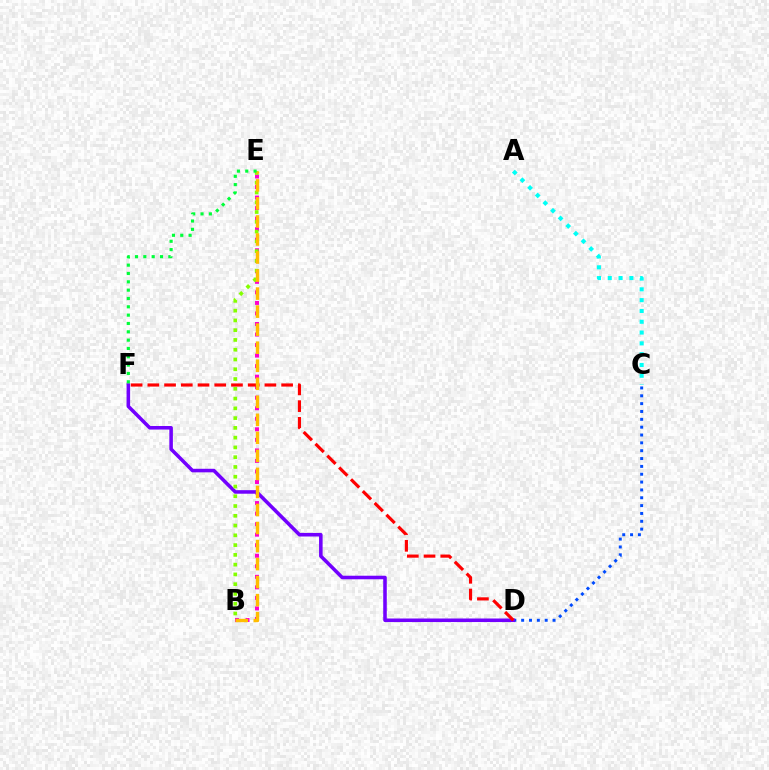{('A', 'C'): [{'color': '#00fff6', 'line_style': 'dotted', 'thickness': 2.93}], ('B', 'E'): [{'color': '#ff00cf', 'line_style': 'dotted', 'thickness': 2.86}, {'color': '#84ff00', 'line_style': 'dotted', 'thickness': 2.65}, {'color': '#ffbd00', 'line_style': 'dashed', 'thickness': 2.45}], ('C', 'D'): [{'color': '#004bff', 'line_style': 'dotted', 'thickness': 2.13}], ('D', 'F'): [{'color': '#7200ff', 'line_style': 'solid', 'thickness': 2.56}, {'color': '#ff0000', 'line_style': 'dashed', 'thickness': 2.27}], ('E', 'F'): [{'color': '#00ff39', 'line_style': 'dotted', 'thickness': 2.26}]}